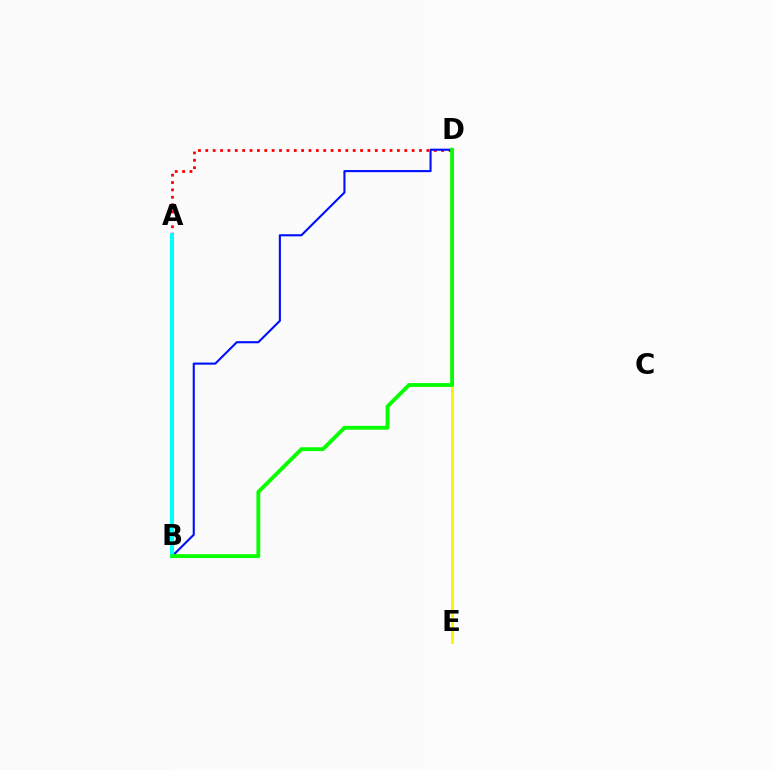{('D', 'E'): [{'color': '#ee00ff', 'line_style': 'dotted', 'thickness': 1.91}, {'color': '#fcf500', 'line_style': 'solid', 'thickness': 2.12}], ('A', 'D'): [{'color': '#ff0000', 'line_style': 'dotted', 'thickness': 2.0}], ('B', 'D'): [{'color': '#0010ff', 'line_style': 'solid', 'thickness': 1.52}, {'color': '#08ff00', 'line_style': 'solid', 'thickness': 2.76}], ('A', 'B'): [{'color': '#00fff6', 'line_style': 'solid', 'thickness': 2.95}]}